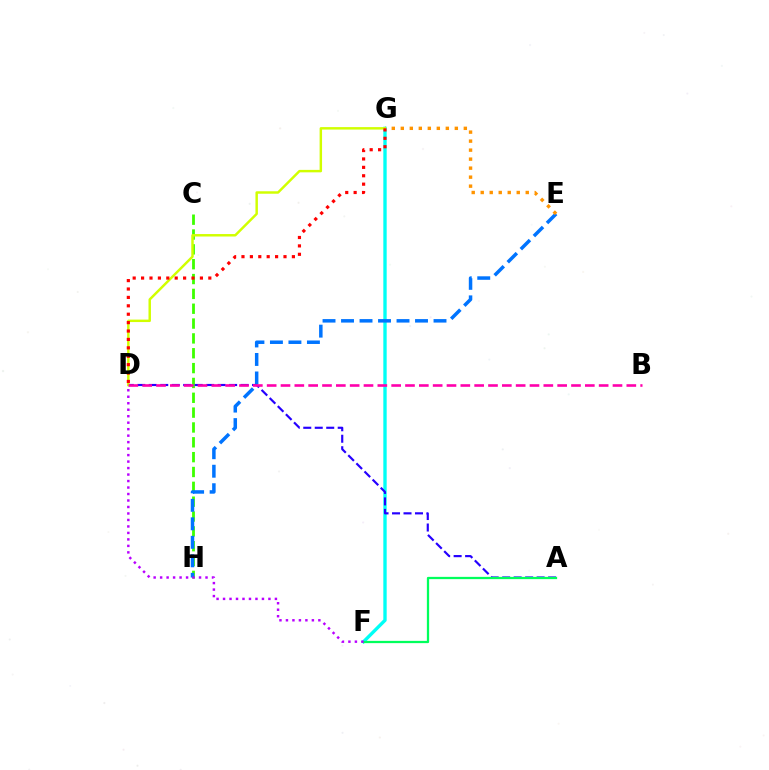{('C', 'H'): [{'color': '#3dff00', 'line_style': 'dashed', 'thickness': 2.02}], ('F', 'G'): [{'color': '#00fff6', 'line_style': 'solid', 'thickness': 2.42}], ('A', 'D'): [{'color': '#2500ff', 'line_style': 'dashed', 'thickness': 1.56}], ('E', 'H'): [{'color': '#0074ff', 'line_style': 'dashed', 'thickness': 2.51}], ('A', 'F'): [{'color': '#00ff5c', 'line_style': 'solid', 'thickness': 1.63}], ('E', 'G'): [{'color': '#ff9400', 'line_style': 'dotted', 'thickness': 2.45}], ('D', 'G'): [{'color': '#d1ff00', 'line_style': 'solid', 'thickness': 1.77}, {'color': '#ff0000', 'line_style': 'dotted', 'thickness': 2.28}], ('B', 'D'): [{'color': '#ff00ac', 'line_style': 'dashed', 'thickness': 1.88}], ('D', 'F'): [{'color': '#b900ff', 'line_style': 'dotted', 'thickness': 1.76}]}